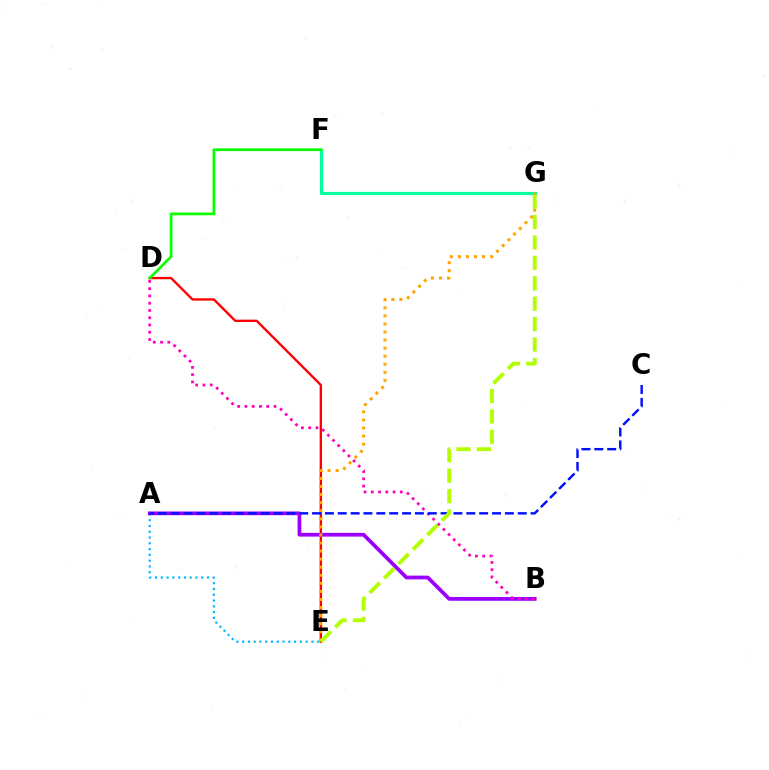{('D', 'E'): [{'color': '#ff0000', 'line_style': 'solid', 'thickness': 1.71}], ('A', 'E'): [{'color': '#00b5ff', 'line_style': 'dotted', 'thickness': 1.57}], ('F', 'G'): [{'color': '#00ff9d', 'line_style': 'solid', 'thickness': 2.29}], ('A', 'B'): [{'color': '#9b00ff', 'line_style': 'solid', 'thickness': 2.69}], ('E', 'G'): [{'color': '#ffa500', 'line_style': 'dotted', 'thickness': 2.19}, {'color': '#b3ff00', 'line_style': 'dashed', 'thickness': 2.77}], ('D', 'F'): [{'color': '#08ff00', 'line_style': 'solid', 'thickness': 1.95}], ('B', 'D'): [{'color': '#ff00bd', 'line_style': 'dotted', 'thickness': 1.97}], ('A', 'C'): [{'color': '#0010ff', 'line_style': 'dashed', 'thickness': 1.75}]}